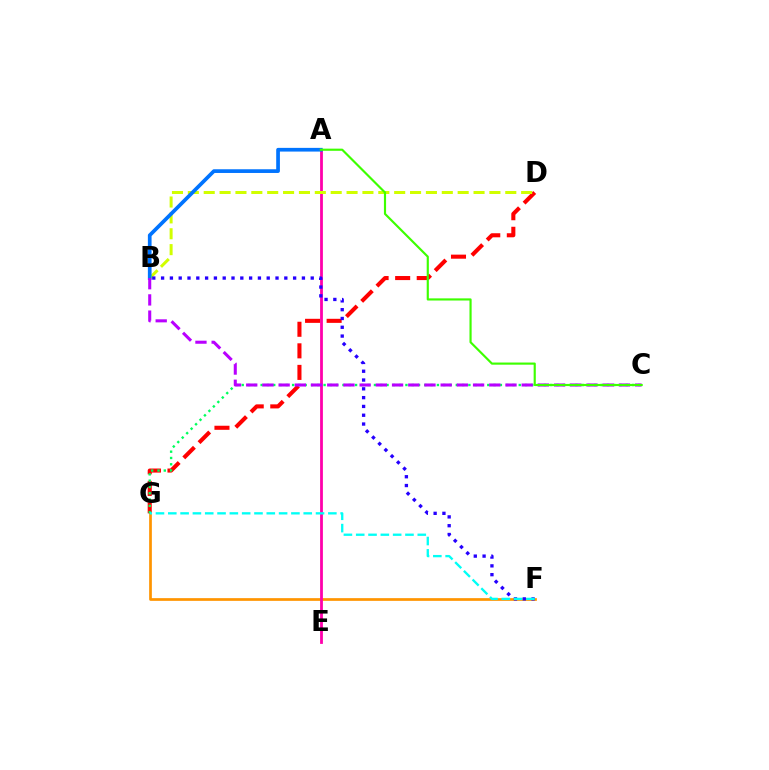{('F', 'G'): [{'color': '#ff9400', 'line_style': 'solid', 'thickness': 1.95}, {'color': '#00fff6', 'line_style': 'dashed', 'thickness': 1.67}], ('A', 'E'): [{'color': '#ff00ac', 'line_style': 'solid', 'thickness': 2.01}], ('D', 'G'): [{'color': '#ff0000', 'line_style': 'dashed', 'thickness': 2.93}], ('B', 'D'): [{'color': '#d1ff00', 'line_style': 'dashed', 'thickness': 2.16}], ('C', 'G'): [{'color': '#00ff5c', 'line_style': 'dotted', 'thickness': 1.71}], ('A', 'B'): [{'color': '#0074ff', 'line_style': 'solid', 'thickness': 2.67}], ('B', 'F'): [{'color': '#2500ff', 'line_style': 'dotted', 'thickness': 2.39}], ('B', 'C'): [{'color': '#b900ff', 'line_style': 'dashed', 'thickness': 2.2}], ('A', 'C'): [{'color': '#3dff00', 'line_style': 'solid', 'thickness': 1.55}]}